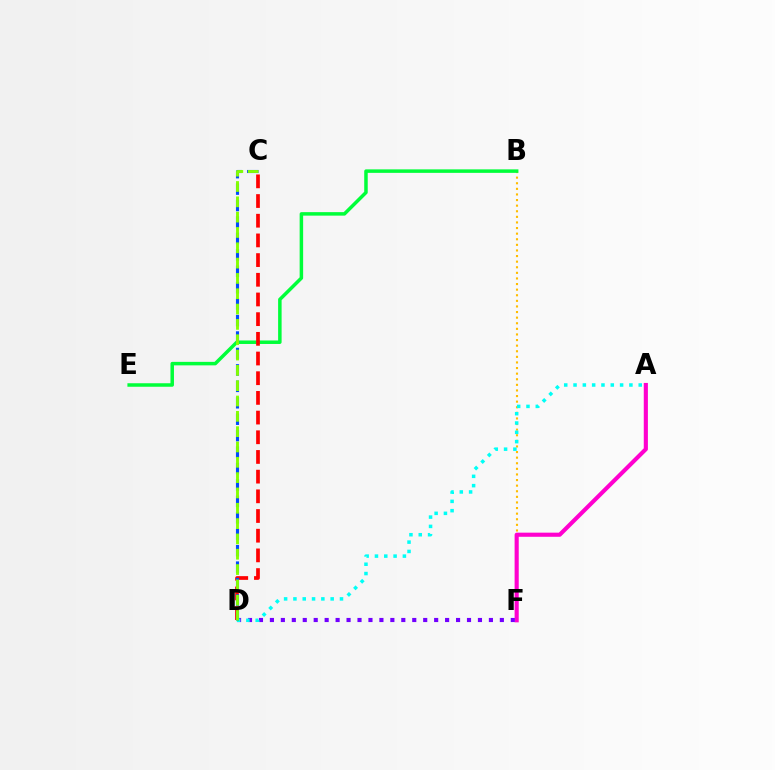{('B', 'F'): [{'color': '#ffbd00', 'line_style': 'dotted', 'thickness': 1.52}], ('A', 'F'): [{'color': '#ff00cf', 'line_style': 'solid', 'thickness': 2.97}], ('B', 'E'): [{'color': '#00ff39', 'line_style': 'solid', 'thickness': 2.52}], ('C', 'D'): [{'color': '#ff0000', 'line_style': 'dashed', 'thickness': 2.67}, {'color': '#004bff', 'line_style': 'dashed', 'thickness': 2.23}, {'color': '#84ff00', 'line_style': 'dashed', 'thickness': 2.08}], ('D', 'F'): [{'color': '#7200ff', 'line_style': 'dotted', 'thickness': 2.97}], ('A', 'D'): [{'color': '#00fff6', 'line_style': 'dotted', 'thickness': 2.53}]}